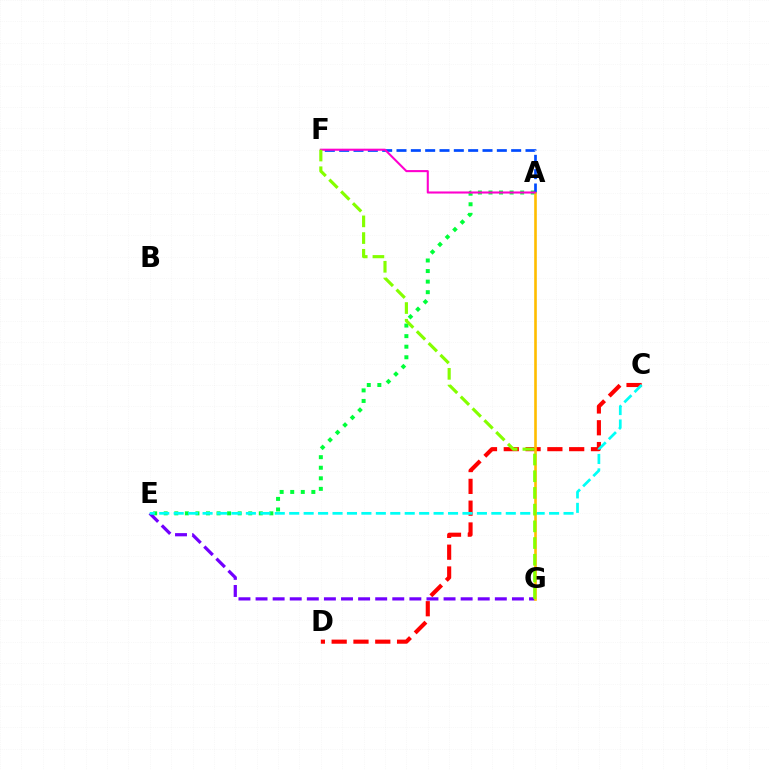{('A', 'E'): [{'color': '#00ff39', 'line_style': 'dotted', 'thickness': 2.87}], ('E', 'G'): [{'color': '#7200ff', 'line_style': 'dashed', 'thickness': 2.32}], ('C', 'D'): [{'color': '#ff0000', 'line_style': 'dashed', 'thickness': 2.96}], ('A', 'F'): [{'color': '#004bff', 'line_style': 'dashed', 'thickness': 1.95}, {'color': '#ff00cf', 'line_style': 'solid', 'thickness': 1.5}], ('C', 'E'): [{'color': '#00fff6', 'line_style': 'dashed', 'thickness': 1.96}], ('A', 'G'): [{'color': '#ffbd00', 'line_style': 'solid', 'thickness': 1.89}], ('F', 'G'): [{'color': '#84ff00', 'line_style': 'dashed', 'thickness': 2.27}]}